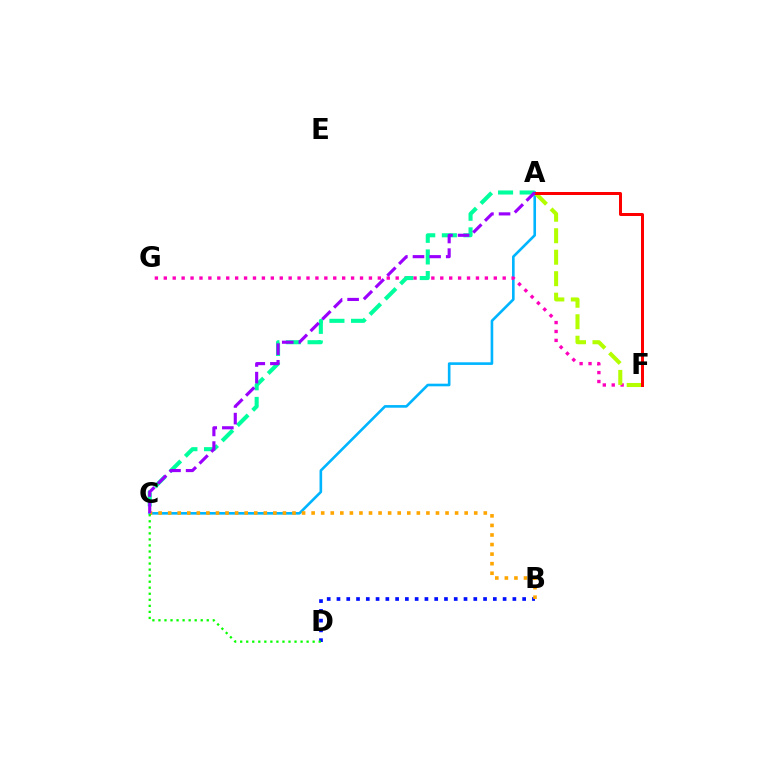{('B', 'D'): [{'color': '#0010ff', 'line_style': 'dotted', 'thickness': 2.66}], ('A', 'C'): [{'color': '#00b5ff', 'line_style': 'solid', 'thickness': 1.89}, {'color': '#00ff9d', 'line_style': 'dashed', 'thickness': 2.94}, {'color': '#9b00ff', 'line_style': 'dashed', 'thickness': 2.26}], ('F', 'G'): [{'color': '#ff00bd', 'line_style': 'dotted', 'thickness': 2.42}], ('A', 'F'): [{'color': '#b3ff00', 'line_style': 'dashed', 'thickness': 2.92}, {'color': '#ff0000', 'line_style': 'solid', 'thickness': 2.15}], ('B', 'C'): [{'color': '#ffa500', 'line_style': 'dotted', 'thickness': 2.6}], ('C', 'D'): [{'color': '#08ff00', 'line_style': 'dotted', 'thickness': 1.64}]}